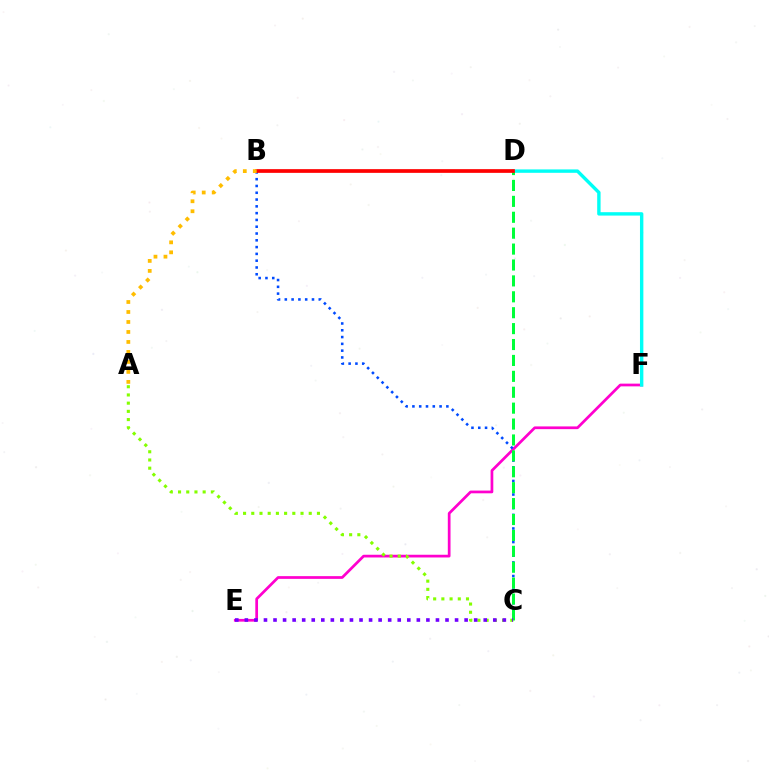{('E', 'F'): [{'color': '#ff00cf', 'line_style': 'solid', 'thickness': 1.96}], ('A', 'C'): [{'color': '#84ff00', 'line_style': 'dotted', 'thickness': 2.23}], ('D', 'F'): [{'color': '#00fff6', 'line_style': 'solid', 'thickness': 2.44}], ('B', 'C'): [{'color': '#004bff', 'line_style': 'dotted', 'thickness': 1.85}], ('C', 'D'): [{'color': '#00ff39', 'line_style': 'dashed', 'thickness': 2.16}], ('B', 'D'): [{'color': '#ff0000', 'line_style': 'solid', 'thickness': 2.67}], ('C', 'E'): [{'color': '#7200ff', 'line_style': 'dotted', 'thickness': 2.6}], ('A', 'B'): [{'color': '#ffbd00', 'line_style': 'dotted', 'thickness': 2.71}]}